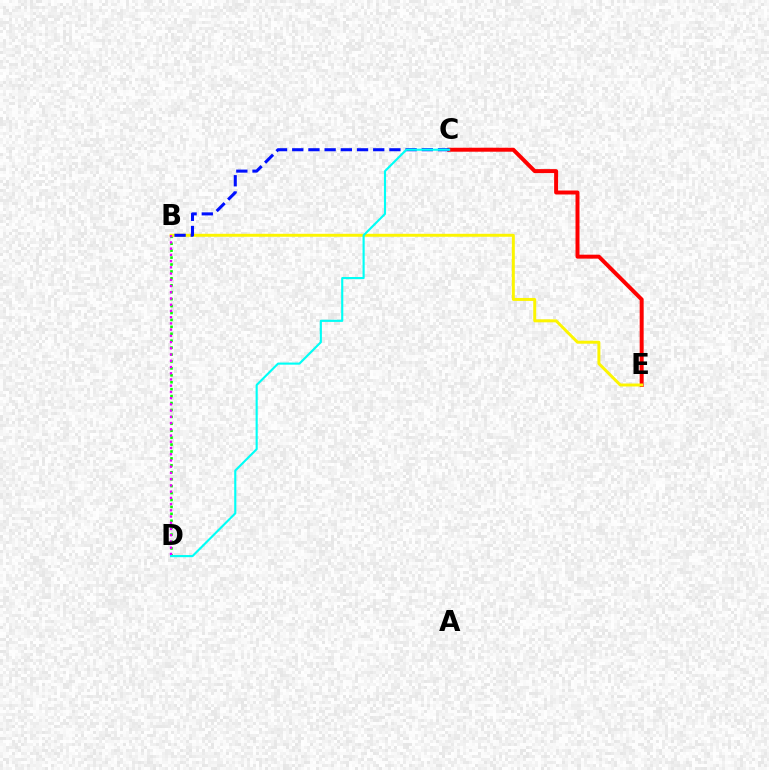{('B', 'D'): [{'color': '#08ff00', 'line_style': 'dotted', 'thickness': 1.88}, {'color': '#ee00ff', 'line_style': 'dotted', 'thickness': 1.69}], ('C', 'E'): [{'color': '#ff0000', 'line_style': 'solid', 'thickness': 2.86}], ('B', 'E'): [{'color': '#fcf500', 'line_style': 'solid', 'thickness': 2.13}], ('B', 'C'): [{'color': '#0010ff', 'line_style': 'dashed', 'thickness': 2.2}], ('C', 'D'): [{'color': '#00fff6', 'line_style': 'solid', 'thickness': 1.53}]}